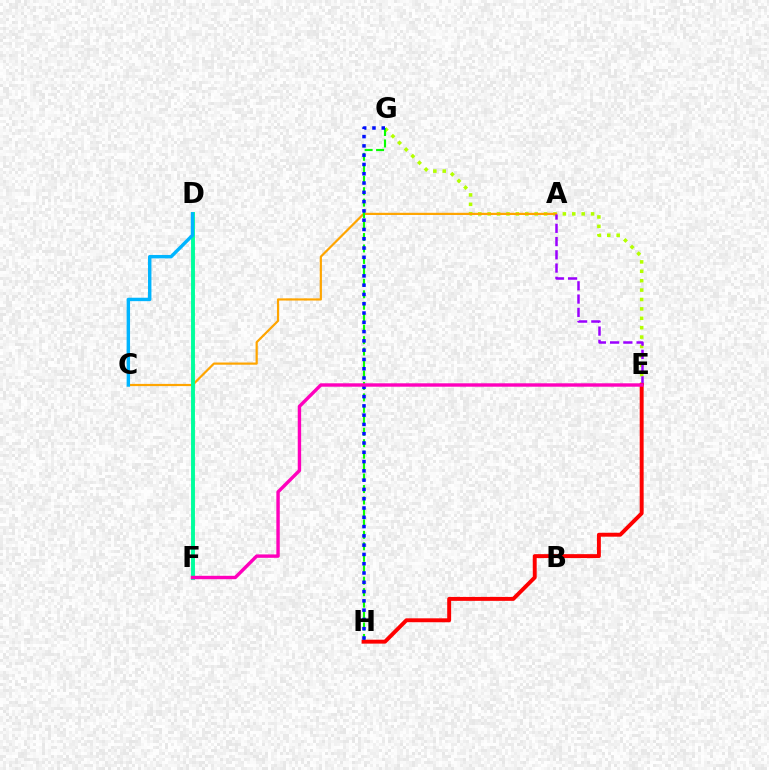{('E', 'G'): [{'color': '#b3ff00', 'line_style': 'dotted', 'thickness': 2.55}], ('A', 'C'): [{'color': '#ffa500', 'line_style': 'solid', 'thickness': 1.58}], ('D', 'F'): [{'color': '#00ff9d', 'line_style': 'solid', 'thickness': 2.81}], ('G', 'H'): [{'color': '#08ff00', 'line_style': 'dashed', 'thickness': 1.56}, {'color': '#0010ff', 'line_style': 'dotted', 'thickness': 2.52}], ('C', 'D'): [{'color': '#00b5ff', 'line_style': 'solid', 'thickness': 2.46}], ('A', 'E'): [{'color': '#9b00ff', 'line_style': 'dashed', 'thickness': 1.8}], ('E', 'H'): [{'color': '#ff0000', 'line_style': 'solid', 'thickness': 2.82}], ('E', 'F'): [{'color': '#ff00bd', 'line_style': 'solid', 'thickness': 2.45}]}